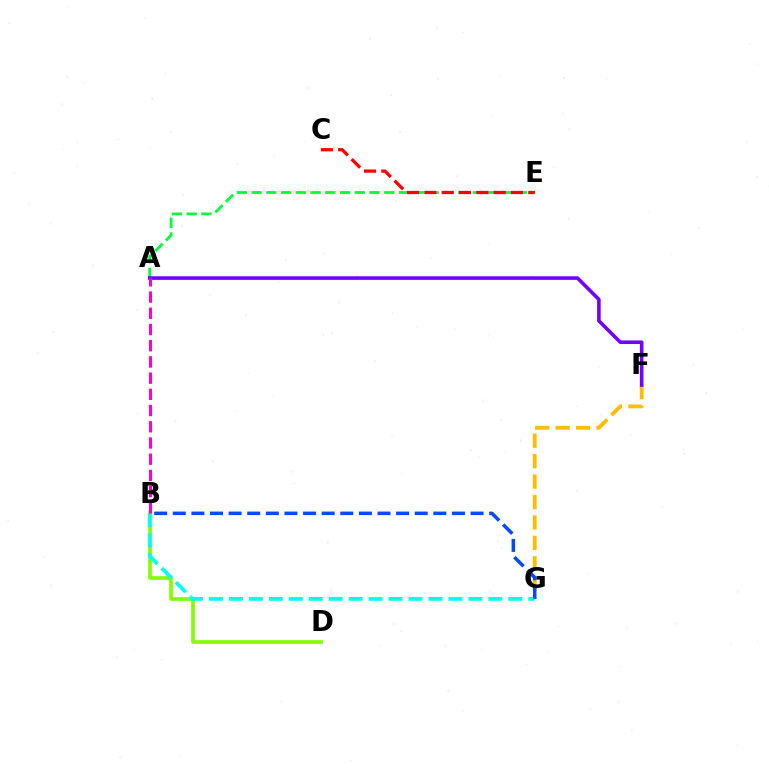{('B', 'D'): [{'color': '#84ff00', 'line_style': 'solid', 'thickness': 2.63}], ('F', 'G'): [{'color': '#ffbd00', 'line_style': 'dashed', 'thickness': 2.78}], ('A', 'E'): [{'color': '#00ff39', 'line_style': 'dashed', 'thickness': 2.0}], ('B', 'G'): [{'color': '#00fff6', 'line_style': 'dashed', 'thickness': 2.71}, {'color': '#004bff', 'line_style': 'dashed', 'thickness': 2.53}], ('A', 'F'): [{'color': '#7200ff', 'line_style': 'solid', 'thickness': 2.59}], ('A', 'B'): [{'color': '#ff00cf', 'line_style': 'dashed', 'thickness': 2.2}], ('C', 'E'): [{'color': '#ff0000', 'line_style': 'dashed', 'thickness': 2.35}]}